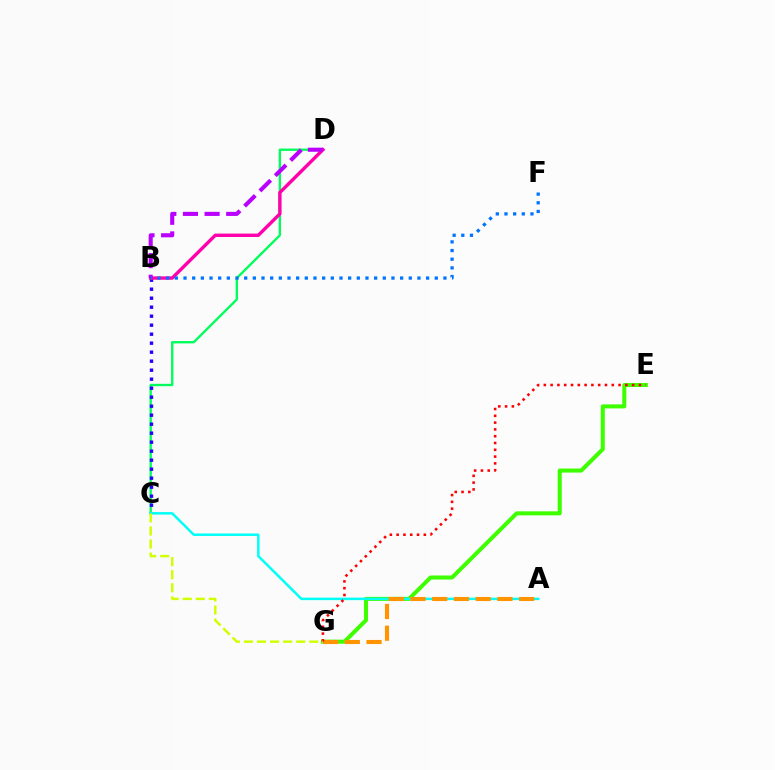{('E', 'G'): [{'color': '#3dff00', 'line_style': 'solid', 'thickness': 2.9}, {'color': '#ff0000', 'line_style': 'dotted', 'thickness': 1.85}], ('C', 'D'): [{'color': '#00ff5c', 'line_style': 'solid', 'thickness': 1.69}], ('B', 'C'): [{'color': '#2500ff', 'line_style': 'dotted', 'thickness': 2.45}], ('A', 'C'): [{'color': '#00fff6', 'line_style': 'solid', 'thickness': 1.79}], ('B', 'D'): [{'color': '#ff00ac', 'line_style': 'solid', 'thickness': 2.43}, {'color': '#b900ff', 'line_style': 'dashed', 'thickness': 2.94}], ('A', 'G'): [{'color': '#ff9400', 'line_style': 'dashed', 'thickness': 2.95}], ('B', 'F'): [{'color': '#0074ff', 'line_style': 'dotted', 'thickness': 2.35}], ('C', 'G'): [{'color': '#d1ff00', 'line_style': 'dashed', 'thickness': 1.77}]}